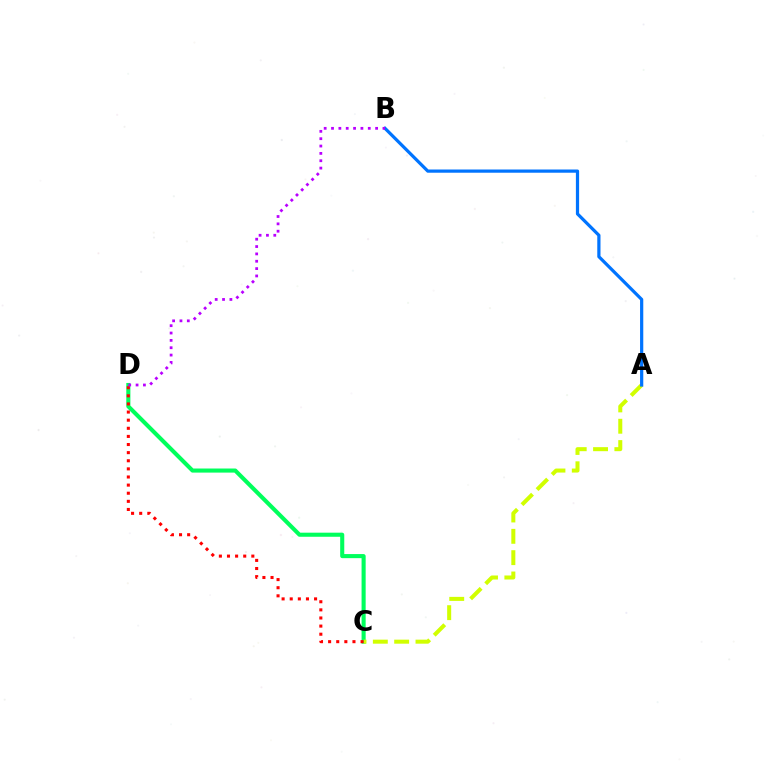{('C', 'D'): [{'color': '#00ff5c', 'line_style': 'solid', 'thickness': 2.94}, {'color': '#ff0000', 'line_style': 'dotted', 'thickness': 2.21}], ('A', 'C'): [{'color': '#d1ff00', 'line_style': 'dashed', 'thickness': 2.9}], ('A', 'B'): [{'color': '#0074ff', 'line_style': 'solid', 'thickness': 2.32}], ('B', 'D'): [{'color': '#b900ff', 'line_style': 'dotted', 'thickness': 2.0}]}